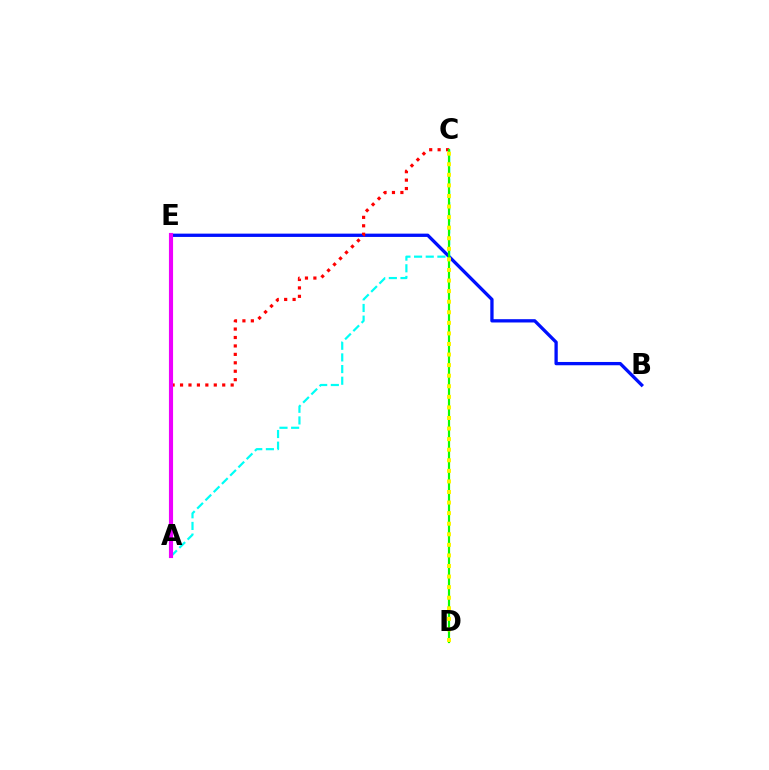{('B', 'E'): [{'color': '#0010ff', 'line_style': 'solid', 'thickness': 2.37}], ('A', 'C'): [{'color': '#ff0000', 'line_style': 'dotted', 'thickness': 2.29}, {'color': '#00fff6', 'line_style': 'dashed', 'thickness': 1.58}], ('A', 'E'): [{'color': '#ee00ff', 'line_style': 'solid', 'thickness': 2.97}], ('C', 'D'): [{'color': '#08ff00', 'line_style': 'solid', 'thickness': 1.58}, {'color': '#fcf500', 'line_style': 'dotted', 'thickness': 2.87}]}